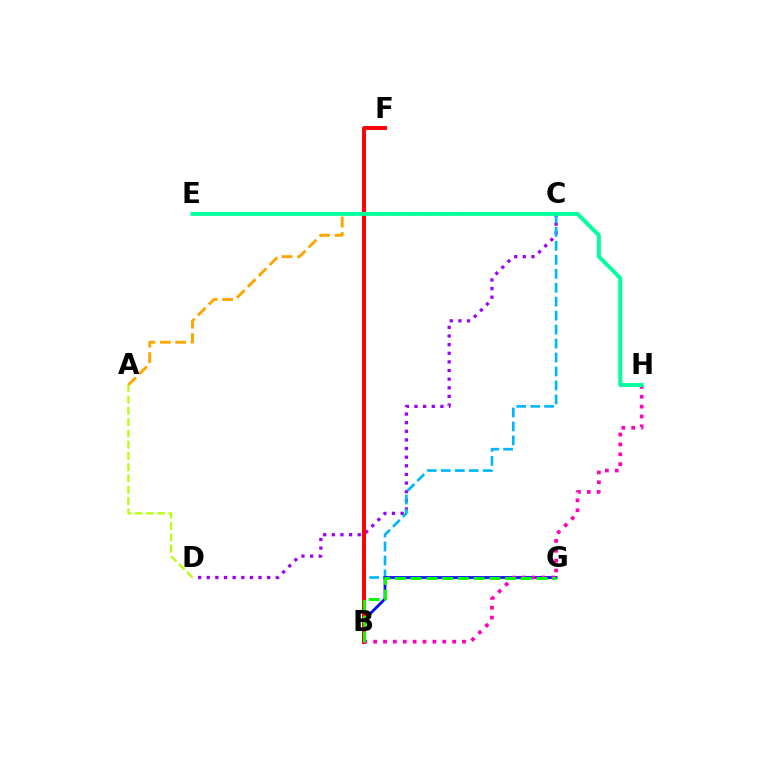{('C', 'D'): [{'color': '#9b00ff', 'line_style': 'dotted', 'thickness': 2.34}], ('B', 'C'): [{'color': '#00b5ff', 'line_style': 'dashed', 'thickness': 1.9}], ('B', 'G'): [{'color': '#0010ff', 'line_style': 'solid', 'thickness': 2.01}, {'color': '#08ff00', 'line_style': 'dashed', 'thickness': 2.14}], ('B', 'F'): [{'color': '#ff0000', 'line_style': 'solid', 'thickness': 2.82}], ('A', 'C'): [{'color': '#ffa500', 'line_style': 'dashed', 'thickness': 2.1}], ('A', 'D'): [{'color': '#b3ff00', 'line_style': 'dashed', 'thickness': 1.53}], ('B', 'H'): [{'color': '#ff00bd', 'line_style': 'dotted', 'thickness': 2.68}], ('E', 'H'): [{'color': '#00ff9d', 'line_style': 'solid', 'thickness': 2.84}]}